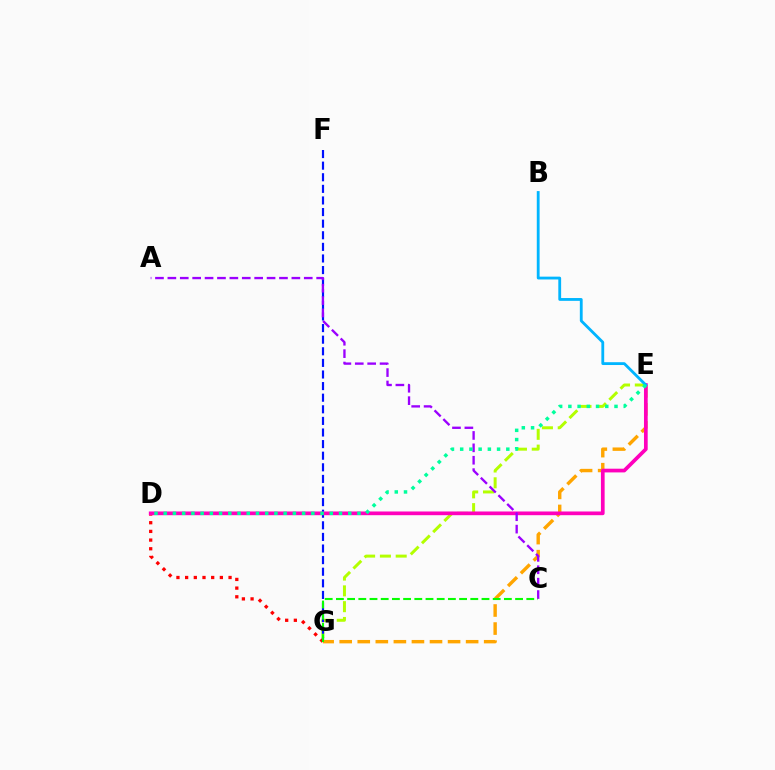{('D', 'G'): [{'color': '#ff0000', 'line_style': 'dotted', 'thickness': 2.36}], ('E', 'G'): [{'color': '#b3ff00', 'line_style': 'dashed', 'thickness': 2.15}, {'color': '#ffa500', 'line_style': 'dashed', 'thickness': 2.45}], ('F', 'G'): [{'color': '#0010ff', 'line_style': 'dashed', 'thickness': 1.58}], ('D', 'E'): [{'color': '#ff00bd', 'line_style': 'solid', 'thickness': 2.67}, {'color': '#00ff9d', 'line_style': 'dotted', 'thickness': 2.51}], ('B', 'E'): [{'color': '#00b5ff', 'line_style': 'solid', 'thickness': 2.03}], ('A', 'C'): [{'color': '#9b00ff', 'line_style': 'dashed', 'thickness': 1.68}], ('C', 'G'): [{'color': '#08ff00', 'line_style': 'dashed', 'thickness': 1.52}]}